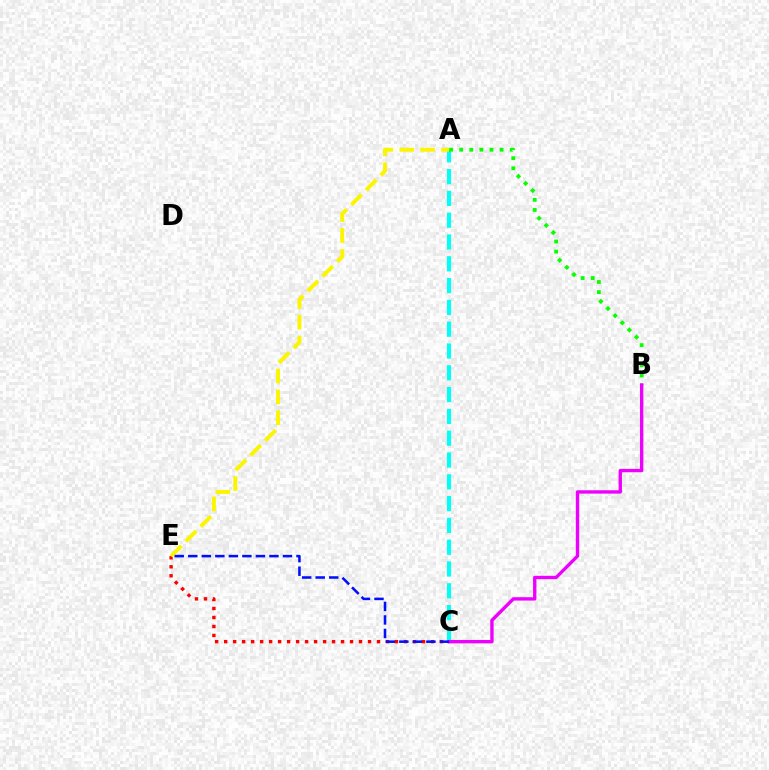{('C', 'E'): [{'color': '#ff0000', 'line_style': 'dotted', 'thickness': 2.44}, {'color': '#0010ff', 'line_style': 'dashed', 'thickness': 1.84}], ('A', 'C'): [{'color': '#00fff6', 'line_style': 'dashed', 'thickness': 2.96}], ('A', 'E'): [{'color': '#fcf500', 'line_style': 'dashed', 'thickness': 2.84}], ('A', 'B'): [{'color': '#08ff00', 'line_style': 'dotted', 'thickness': 2.75}], ('B', 'C'): [{'color': '#ee00ff', 'line_style': 'solid', 'thickness': 2.42}]}